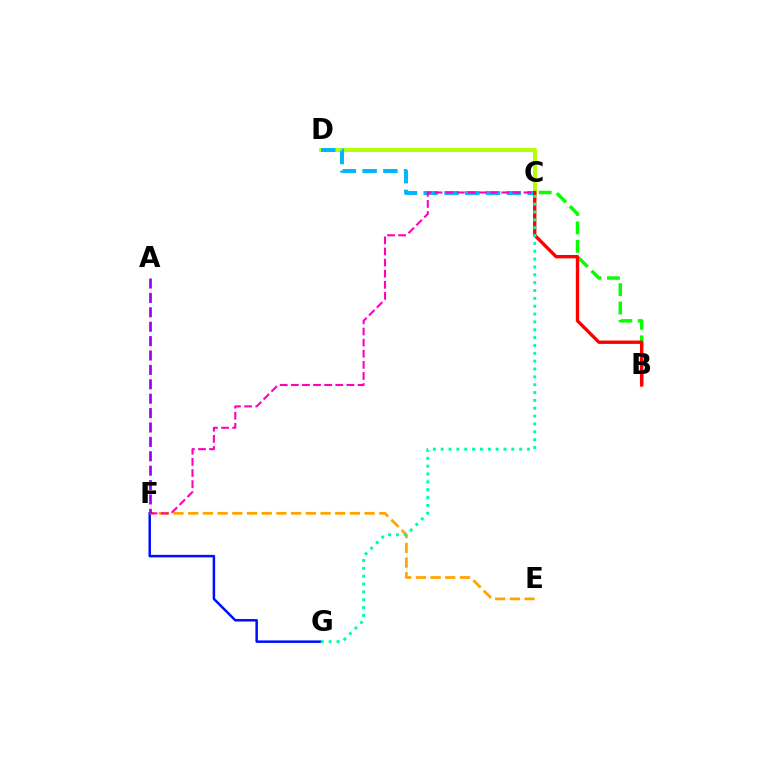{('B', 'C'): [{'color': '#08ff00', 'line_style': 'dashed', 'thickness': 2.5}, {'color': '#ff0000', 'line_style': 'solid', 'thickness': 2.42}], ('C', 'D'): [{'color': '#b3ff00', 'line_style': 'solid', 'thickness': 2.81}, {'color': '#00b5ff', 'line_style': 'dashed', 'thickness': 2.82}], ('F', 'G'): [{'color': '#0010ff', 'line_style': 'solid', 'thickness': 1.81}], ('E', 'F'): [{'color': '#ffa500', 'line_style': 'dashed', 'thickness': 2.0}], ('C', 'F'): [{'color': '#ff00bd', 'line_style': 'dashed', 'thickness': 1.51}], ('A', 'F'): [{'color': '#9b00ff', 'line_style': 'dashed', 'thickness': 1.96}], ('C', 'G'): [{'color': '#00ff9d', 'line_style': 'dotted', 'thickness': 2.13}]}